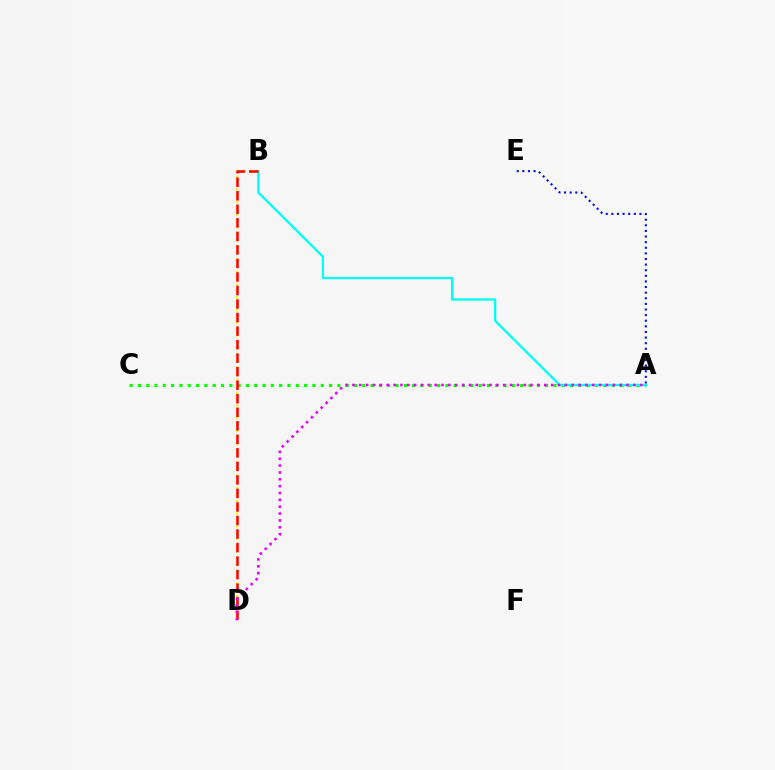{('A', 'E'): [{'color': '#0010ff', 'line_style': 'dotted', 'thickness': 1.53}], ('A', 'C'): [{'color': '#08ff00', 'line_style': 'dotted', 'thickness': 2.26}], ('B', 'D'): [{'color': '#fcf500', 'line_style': 'dotted', 'thickness': 1.73}, {'color': '#ff0000', 'line_style': 'dashed', 'thickness': 1.84}], ('A', 'B'): [{'color': '#00fff6', 'line_style': 'solid', 'thickness': 1.66}], ('A', 'D'): [{'color': '#ee00ff', 'line_style': 'dotted', 'thickness': 1.86}]}